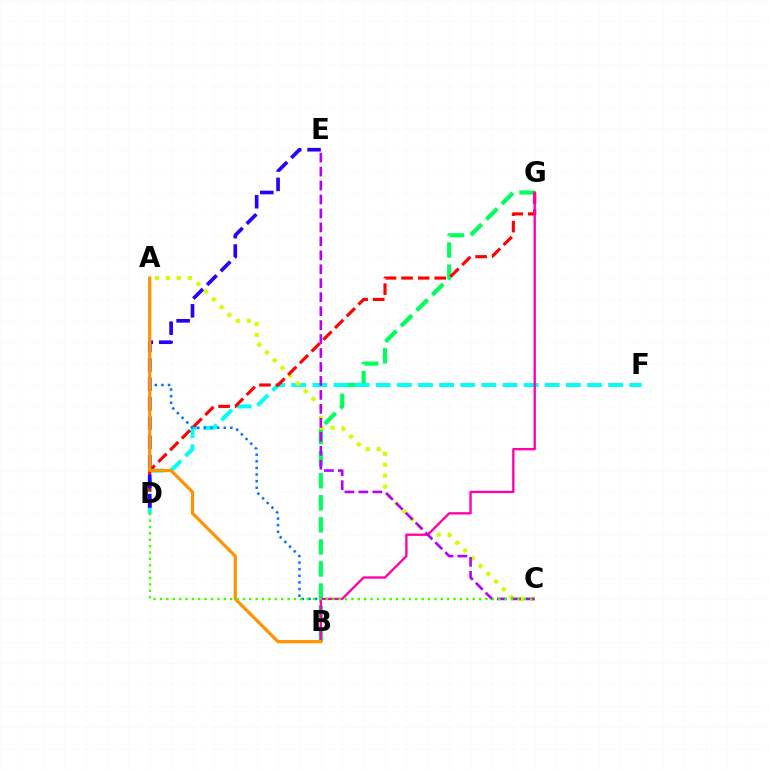{('B', 'G'): [{'color': '#00ff5c', 'line_style': 'dashed', 'thickness': 3.0}, {'color': '#ff00ac', 'line_style': 'solid', 'thickness': 1.68}], ('D', 'F'): [{'color': '#00fff6', 'line_style': 'dashed', 'thickness': 2.87}], ('A', 'B'): [{'color': '#0074ff', 'line_style': 'dotted', 'thickness': 1.8}, {'color': '#ff9400', 'line_style': 'solid', 'thickness': 2.31}], ('A', 'C'): [{'color': '#d1ff00', 'line_style': 'dotted', 'thickness': 2.98}], ('D', 'G'): [{'color': '#ff0000', 'line_style': 'dashed', 'thickness': 2.25}], ('D', 'E'): [{'color': '#2500ff', 'line_style': 'dashed', 'thickness': 2.63}], ('C', 'E'): [{'color': '#b900ff', 'line_style': 'dashed', 'thickness': 1.9}], ('C', 'D'): [{'color': '#3dff00', 'line_style': 'dotted', 'thickness': 1.73}]}